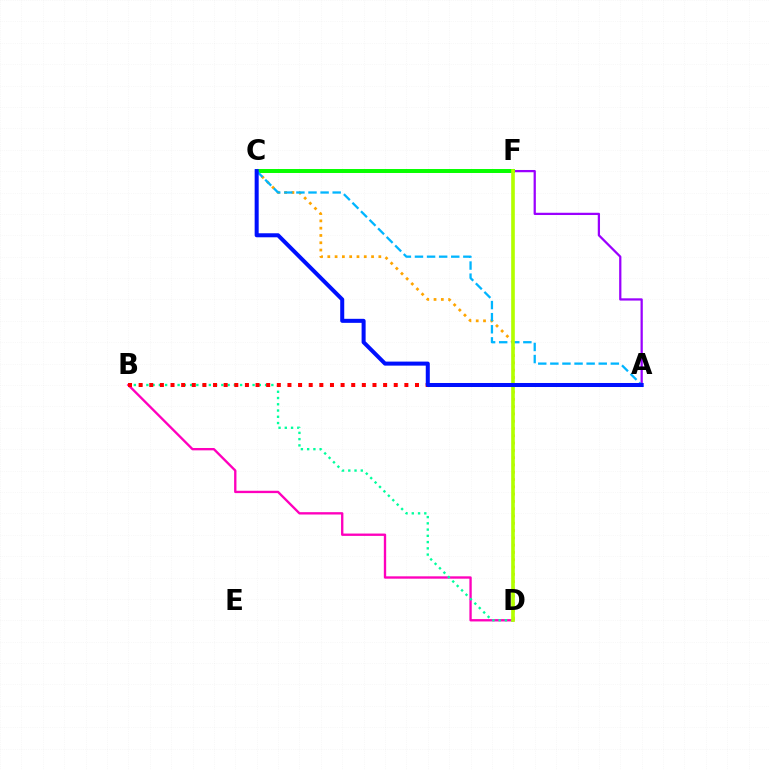{('A', 'F'): [{'color': '#9b00ff', 'line_style': 'solid', 'thickness': 1.62}], ('B', 'D'): [{'color': '#ff00bd', 'line_style': 'solid', 'thickness': 1.69}, {'color': '#00ff9d', 'line_style': 'dotted', 'thickness': 1.7}], ('C', 'D'): [{'color': '#ffa500', 'line_style': 'dotted', 'thickness': 1.98}], ('A', 'B'): [{'color': '#ff0000', 'line_style': 'dotted', 'thickness': 2.89}], ('C', 'F'): [{'color': '#08ff00', 'line_style': 'solid', 'thickness': 2.86}], ('A', 'C'): [{'color': '#00b5ff', 'line_style': 'dashed', 'thickness': 1.64}, {'color': '#0010ff', 'line_style': 'solid', 'thickness': 2.9}], ('D', 'F'): [{'color': '#b3ff00', 'line_style': 'solid', 'thickness': 2.62}]}